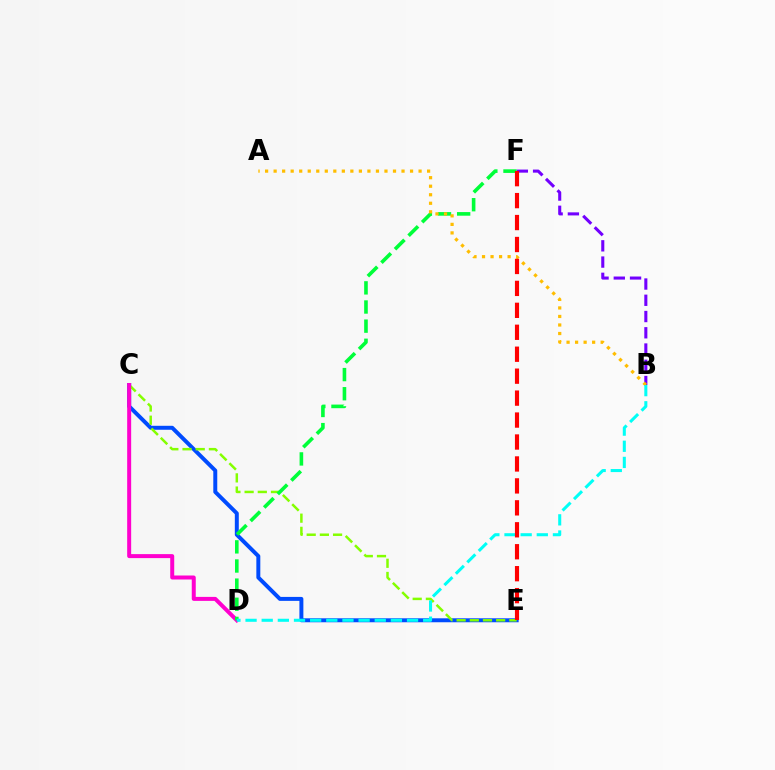{('C', 'E'): [{'color': '#004bff', 'line_style': 'solid', 'thickness': 2.85}, {'color': '#84ff00', 'line_style': 'dashed', 'thickness': 1.79}], ('B', 'F'): [{'color': '#7200ff', 'line_style': 'dashed', 'thickness': 2.21}], ('C', 'D'): [{'color': '#ff00cf', 'line_style': 'solid', 'thickness': 2.87}], ('D', 'F'): [{'color': '#00ff39', 'line_style': 'dashed', 'thickness': 2.6}], ('A', 'B'): [{'color': '#ffbd00', 'line_style': 'dotted', 'thickness': 2.32}], ('B', 'D'): [{'color': '#00fff6', 'line_style': 'dashed', 'thickness': 2.19}], ('E', 'F'): [{'color': '#ff0000', 'line_style': 'dashed', 'thickness': 2.98}]}